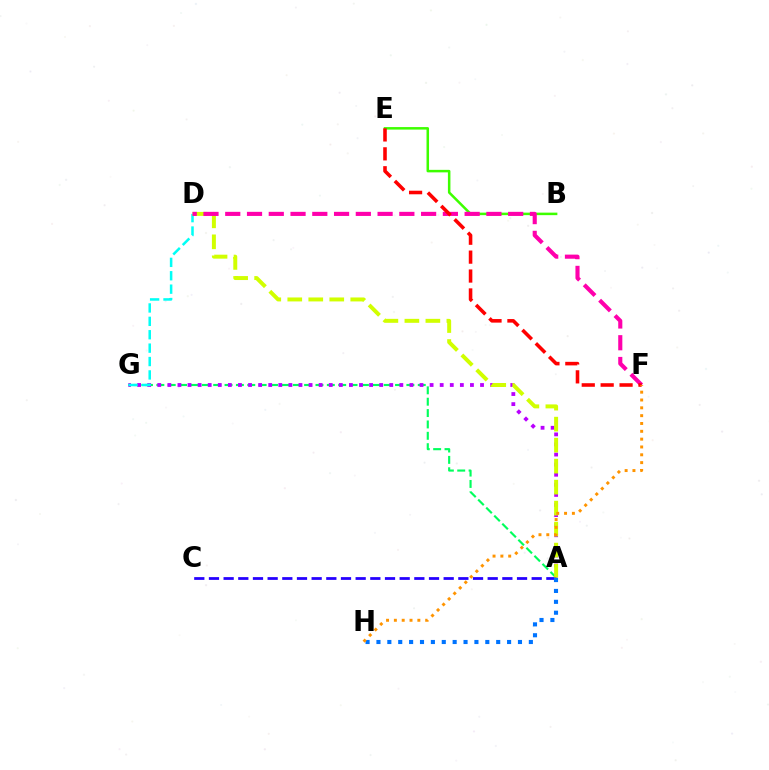{('A', 'G'): [{'color': '#00ff5c', 'line_style': 'dashed', 'thickness': 1.54}, {'color': '#b900ff', 'line_style': 'dotted', 'thickness': 2.74}], ('D', 'G'): [{'color': '#00fff6', 'line_style': 'dashed', 'thickness': 1.82}], ('A', 'C'): [{'color': '#2500ff', 'line_style': 'dashed', 'thickness': 1.99}], ('A', 'D'): [{'color': '#d1ff00', 'line_style': 'dashed', 'thickness': 2.85}], ('B', 'E'): [{'color': '#3dff00', 'line_style': 'solid', 'thickness': 1.81}], ('D', 'F'): [{'color': '#ff00ac', 'line_style': 'dashed', 'thickness': 2.96}], ('A', 'H'): [{'color': '#0074ff', 'line_style': 'dotted', 'thickness': 2.96}], ('E', 'F'): [{'color': '#ff0000', 'line_style': 'dashed', 'thickness': 2.57}], ('F', 'H'): [{'color': '#ff9400', 'line_style': 'dotted', 'thickness': 2.13}]}